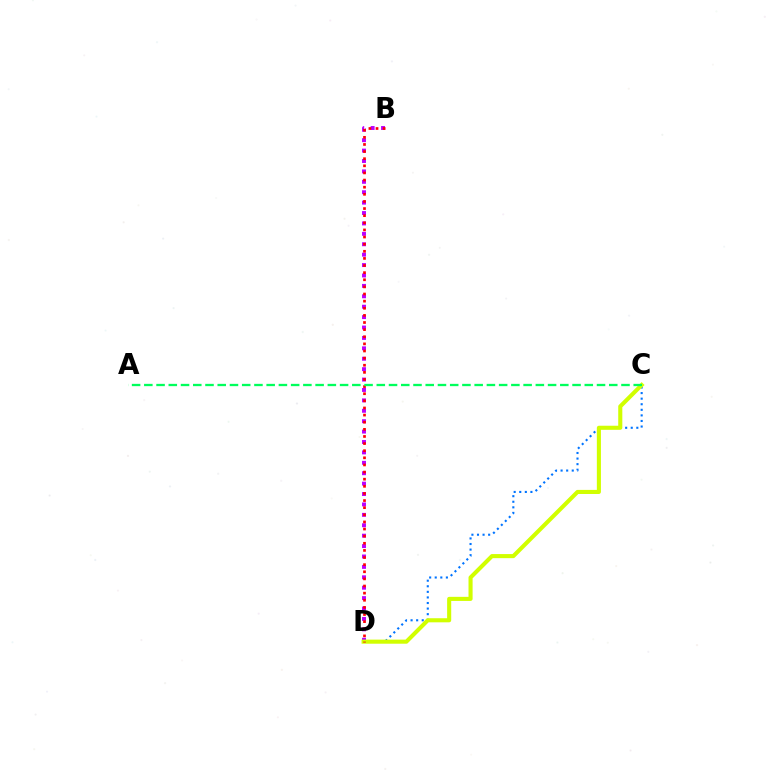{('C', 'D'): [{'color': '#0074ff', 'line_style': 'dotted', 'thickness': 1.52}, {'color': '#d1ff00', 'line_style': 'solid', 'thickness': 2.95}], ('B', 'D'): [{'color': '#b900ff', 'line_style': 'dotted', 'thickness': 2.83}, {'color': '#ff0000', 'line_style': 'dotted', 'thickness': 1.94}], ('A', 'C'): [{'color': '#00ff5c', 'line_style': 'dashed', 'thickness': 1.66}]}